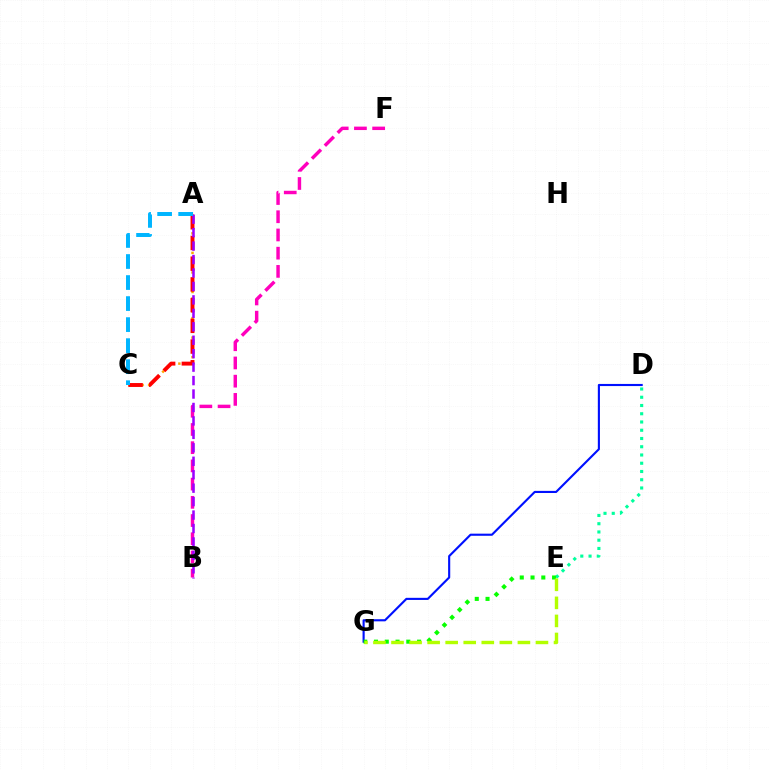{('D', 'G'): [{'color': '#0010ff', 'line_style': 'solid', 'thickness': 1.53}], ('D', 'E'): [{'color': '#00ff9d', 'line_style': 'dotted', 'thickness': 2.24}], ('A', 'C'): [{'color': '#ffa500', 'line_style': 'dotted', 'thickness': 1.77}, {'color': '#ff0000', 'line_style': 'dashed', 'thickness': 2.81}, {'color': '#00b5ff', 'line_style': 'dashed', 'thickness': 2.86}], ('B', 'F'): [{'color': '#ff00bd', 'line_style': 'dashed', 'thickness': 2.47}], ('A', 'B'): [{'color': '#9b00ff', 'line_style': 'dashed', 'thickness': 1.83}], ('E', 'G'): [{'color': '#08ff00', 'line_style': 'dotted', 'thickness': 2.93}, {'color': '#b3ff00', 'line_style': 'dashed', 'thickness': 2.45}]}